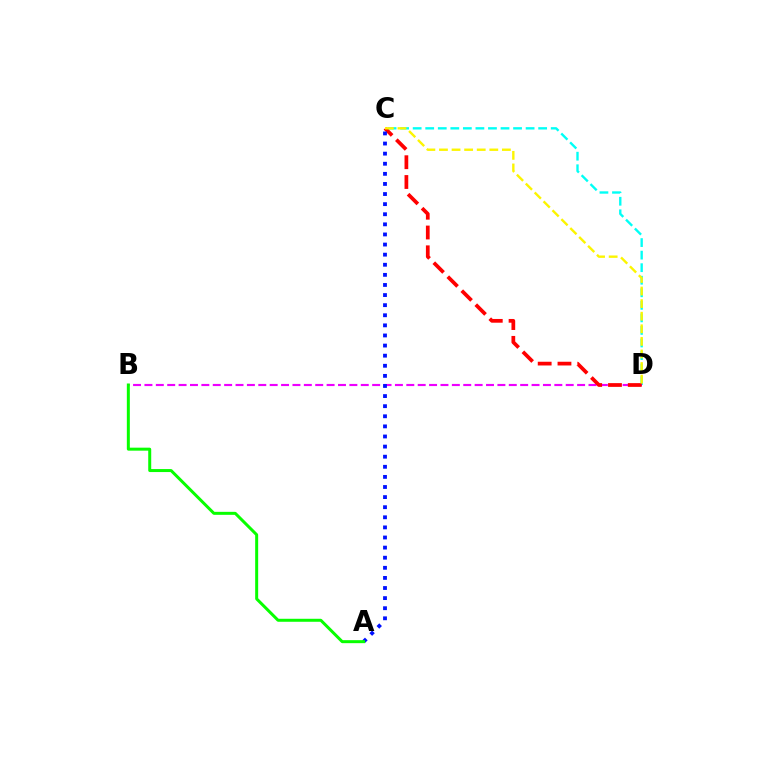{('C', 'D'): [{'color': '#00fff6', 'line_style': 'dashed', 'thickness': 1.7}, {'color': '#ff0000', 'line_style': 'dashed', 'thickness': 2.69}, {'color': '#fcf500', 'line_style': 'dashed', 'thickness': 1.71}], ('B', 'D'): [{'color': '#ee00ff', 'line_style': 'dashed', 'thickness': 1.55}], ('A', 'C'): [{'color': '#0010ff', 'line_style': 'dotted', 'thickness': 2.74}], ('A', 'B'): [{'color': '#08ff00', 'line_style': 'solid', 'thickness': 2.16}]}